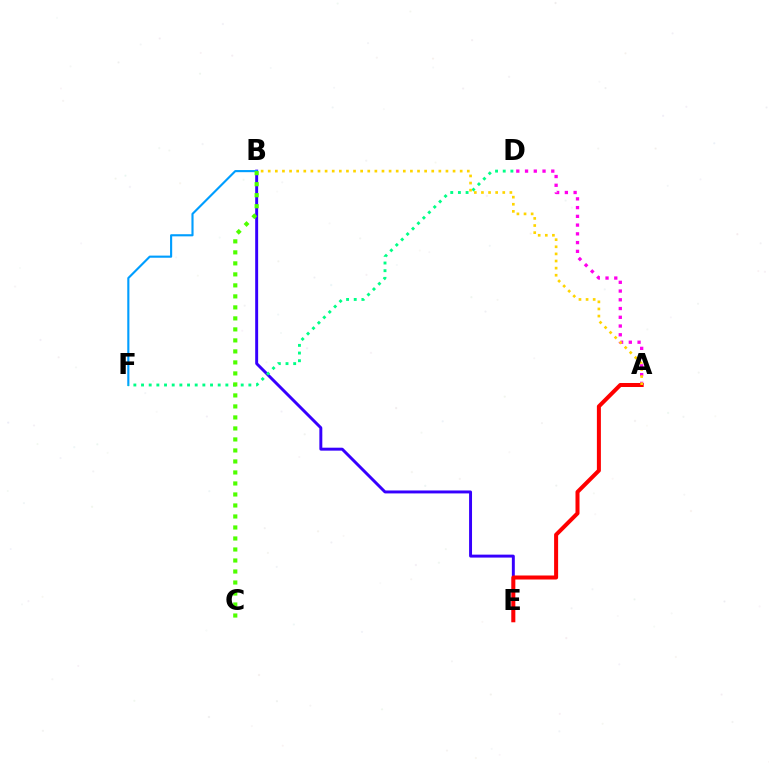{('B', 'E'): [{'color': '#3700ff', 'line_style': 'solid', 'thickness': 2.12}], ('A', 'D'): [{'color': '#ff00ed', 'line_style': 'dotted', 'thickness': 2.38}], ('B', 'F'): [{'color': '#009eff', 'line_style': 'solid', 'thickness': 1.53}], ('D', 'F'): [{'color': '#00ff86', 'line_style': 'dotted', 'thickness': 2.08}], ('A', 'E'): [{'color': '#ff0000', 'line_style': 'solid', 'thickness': 2.89}], ('A', 'B'): [{'color': '#ffd500', 'line_style': 'dotted', 'thickness': 1.93}], ('B', 'C'): [{'color': '#4fff00', 'line_style': 'dotted', 'thickness': 2.99}]}